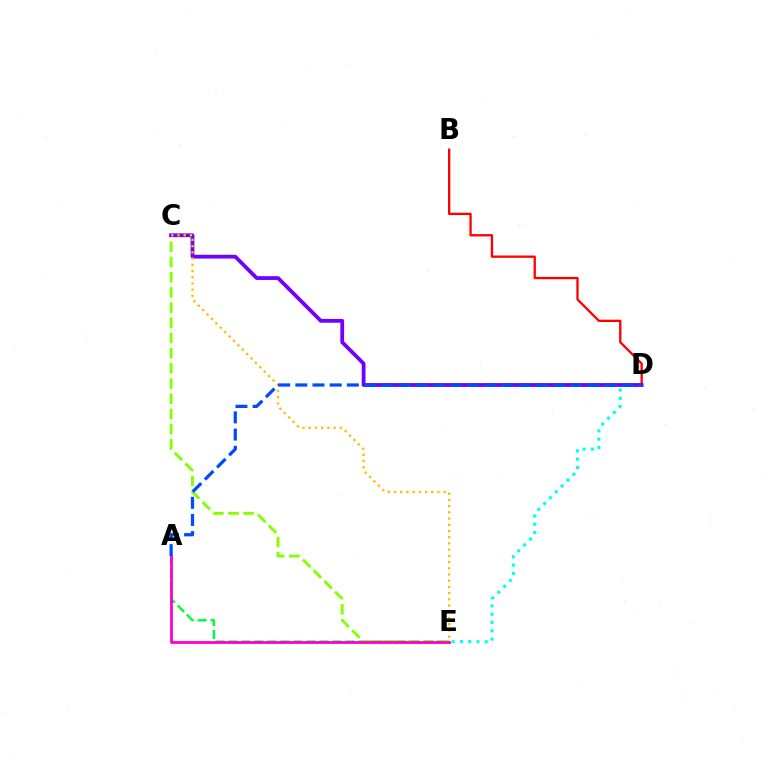{('A', 'E'): [{'color': '#00ff39', 'line_style': 'dashed', 'thickness': 1.77}, {'color': '#ff00cf', 'line_style': 'solid', 'thickness': 2.03}], ('D', 'E'): [{'color': '#00fff6', 'line_style': 'dotted', 'thickness': 2.25}], ('C', 'E'): [{'color': '#84ff00', 'line_style': 'dashed', 'thickness': 2.06}, {'color': '#ffbd00', 'line_style': 'dotted', 'thickness': 1.69}], ('B', 'D'): [{'color': '#ff0000', 'line_style': 'solid', 'thickness': 1.67}], ('C', 'D'): [{'color': '#7200ff', 'line_style': 'solid', 'thickness': 2.73}], ('A', 'D'): [{'color': '#004bff', 'line_style': 'dashed', 'thickness': 2.33}]}